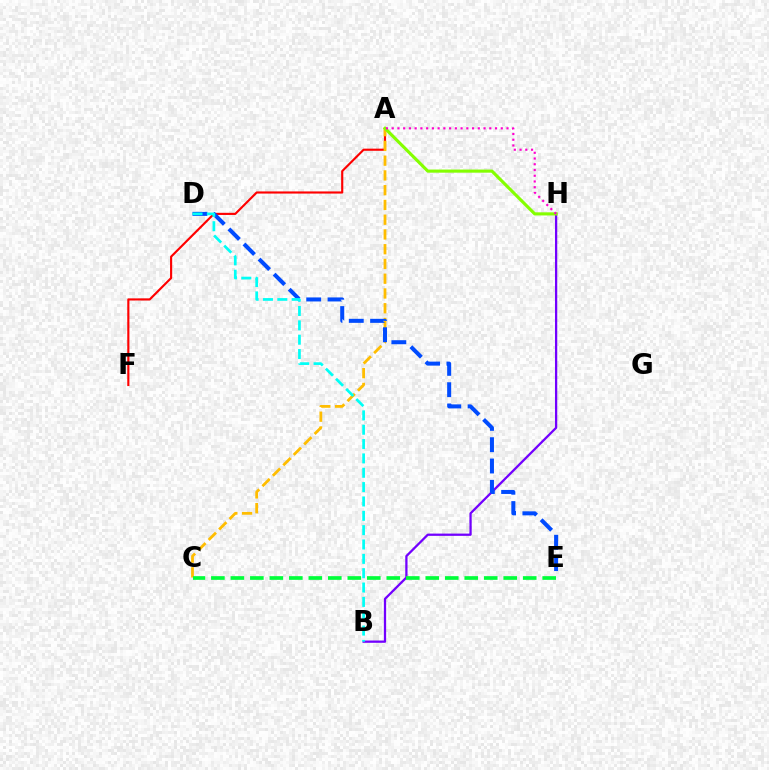{('A', 'F'): [{'color': '#ff0000', 'line_style': 'solid', 'thickness': 1.54}], ('B', 'H'): [{'color': '#7200ff', 'line_style': 'solid', 'thickness': 1.63}], ('A', 'C'): [{'color': '#ffbd00', 'line_style': 'dashed', 'thickness': 2.0}], ('D', 'E'): [{'color': '#004bff', 'line_style': 'dashed', 'thickness': 2.9}], ('B', 'D'): [{'color': '#00fff6', 'line_style': 'dashed', 'thickness': 1.95}], ('A', 'H'): [{'color': '#84ff00', 'line_style': 'solid', 'thickness': 2.25}, {'color': '#ff00cf', 'line_style': 'dotted', 'thickness': 1.56}], ('C', 'E'): [{'color': '#00ff39', 'line_style': 'dashed', 'thickness': 2.65}]}